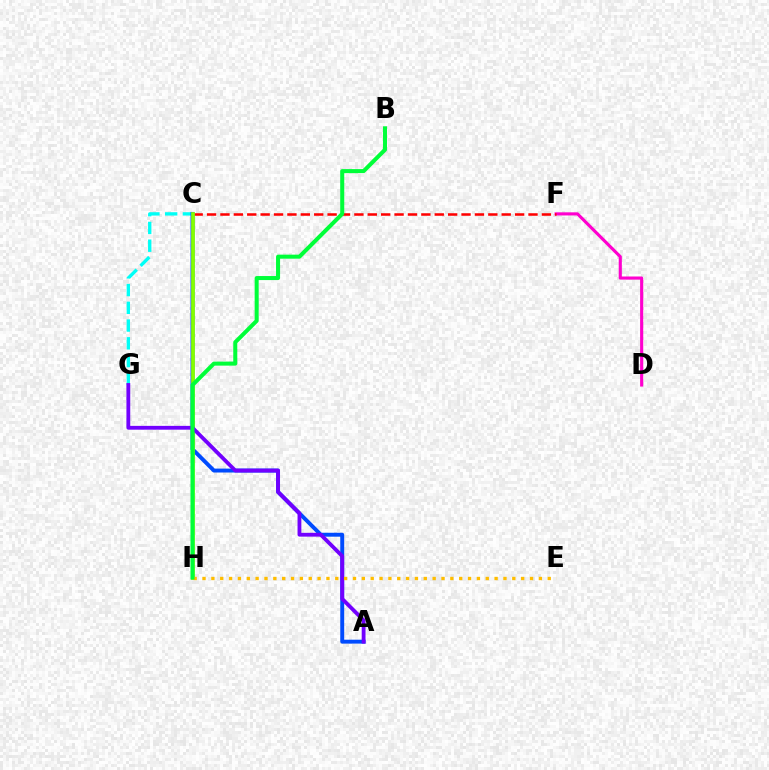{('D', 'F'): [{'color': '#ff00cf', 'line_style': 'solid', 'thickness': 2.25}], ('C', 'F'): [{'color': '#ff0000', 'line_style': 'dashed', 'thickness': 1.82}], ('C', 'G'): [{'color': '#00fff6', 'line_style': 'dashed', 'thickness': 2.41}], ('A', 'C'): [{'color': '#004bff', 'line_style': 'solid', 'thickness': 2.82}], ('C', 'H'): [{'color': '#84ff00', 'line_style': 'solid', 'thickness': 2.68}], ('A', 'G'): [{'color': '#7200ff', 'line_style': 'solid', 'thickness': 2.74}], ('E', 'H'): [{'color': '#ffbd00', 'line_style': 'dotted', 'thickness': 2.4}], ('B', 'H'): [{'color': '#00ff39', 'line_style': 'solid', 'thickness': 2.91}]}